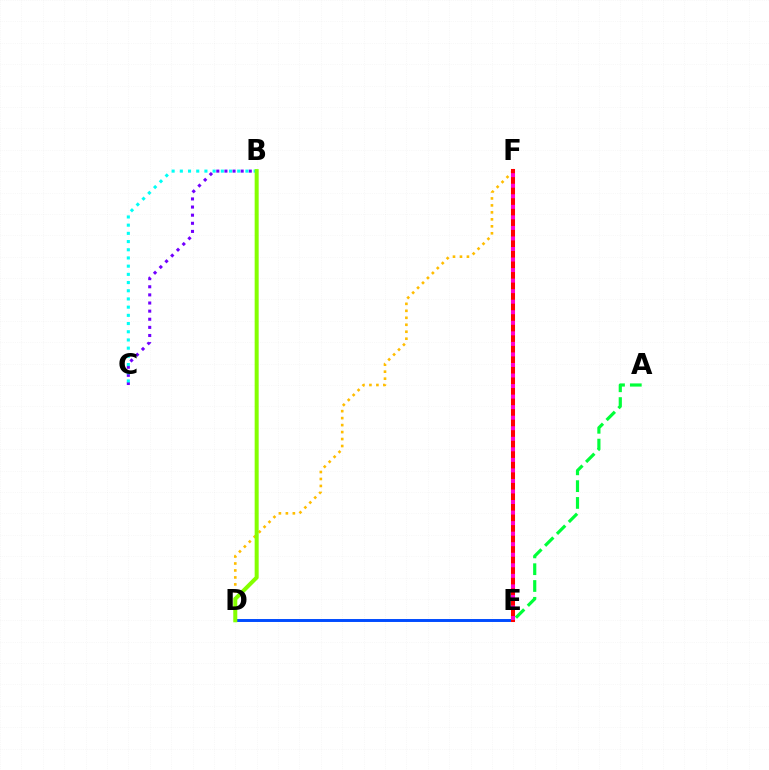{('D', 'F'): [{'color': '#ffbd00', 'line_style': 'dotted', 'thickness': 1.89}], ('A', 'E'): [{'color': '#00ff39', 'line_style': 'dashed', 'thickness': 2.28}], ('B', 'C'): [{'color': '#7200ff', 'line_style': 'dotted', 'thickness': 2.21}, {'color': '#00fff6', 'line_style': 'dotted', 'thickness': 2.23}], ('D', 'E'): [{'color': '#004bff', 'line_style': 'solid', 'thickness': 2.12}], ('E', 'F'): [{'color': '#ff0000', 'line_style': 'solid', 'thickness': 2.91}, {'color': '#ff00cf', 'line_style': 'dotted', 'thickness': 2.86}], ('B', 'D'): [{'color': '#84ff00', 'line_style': 'solid', 'thickness': 2.89}]}